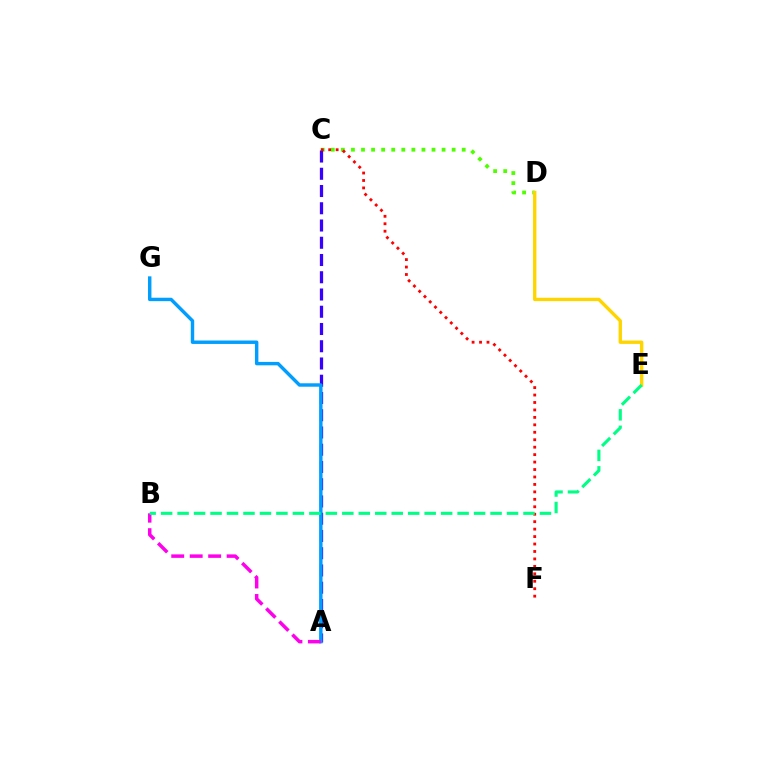{('C', 'D'): [{'color': '#4fff00', 'line_style': 'dotted', 'thickness': 2.74}], ('A', 'C'): [{'color': '#3700ff', 'line_style': 'dashed', 'thickness': 2.34}], ('A', 'G'): [{'color': '#009eff', 'line_style': 'solid', 'thickness': 2.46}], ('A', 'B'): [{'color': '#ff00ed', 'line_style': 'dashed', 'thickness': 2.51}], ('C', 'F'): [{'color': '#ff0000', 'line_style': 'dotted', 'thickness': 2.02}], ('D', 'E'): [{'color': '#ffd500', 'line_style': 'solid', 'thickness': 2.42}], ('B', 'E'): [{'color': '#00ff86', 'line_style': 'dashed', 'thickness': 2.24}]}